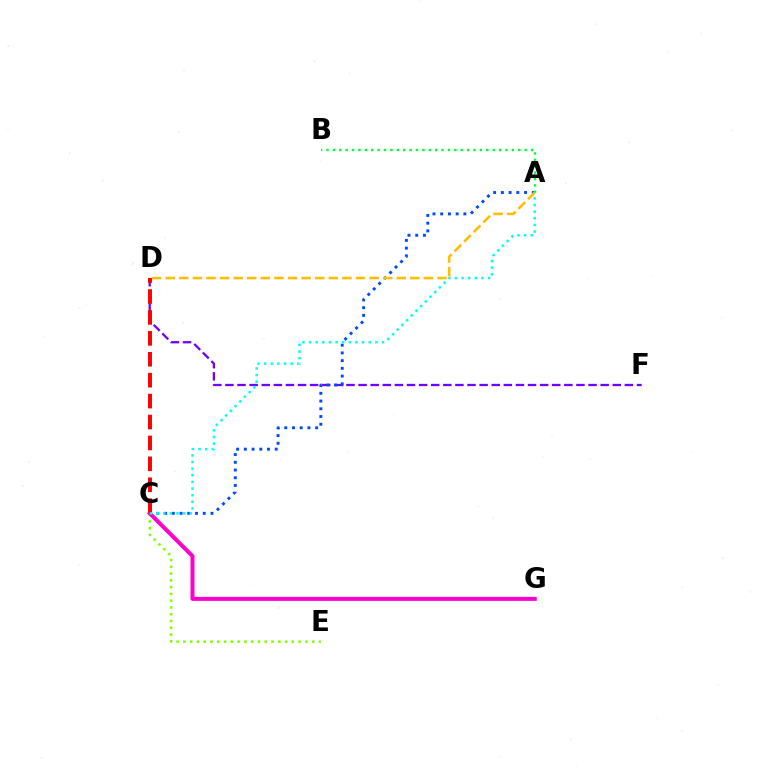{('D', 'F'): [{'color': '#7200ff', 'line_style': 'dashed', 'thickness': 1.64}], ('A', 'C'): [{'color': '#004bff', 'line_style': 'dotted', 'thickness': 2.1}, {'color': '#00fff6', 'line_style': 'dotted', 'thickness': 1.8}], ('C', 'E'): [{'color': '#84ff00', 'line_style': 'dotted', 'thickness': 1.84}], ('A', 'B'): [{'color': '#00ff39', 'line_style': 'dotted', 'thickness': 1.74}], ('C', 'G'): [{'color': '#ff00cf', 'line_style': 'solid', 'thickness': 2.87}], ('C', 'D'): [{'color': '#ff0000', 'line_style': 'dashed', 'thickness': 2.84}], ('A', 'D'): [{'color': '#ffbd00', 'line_style': 'dashed', 'thickness': 1.85}]}